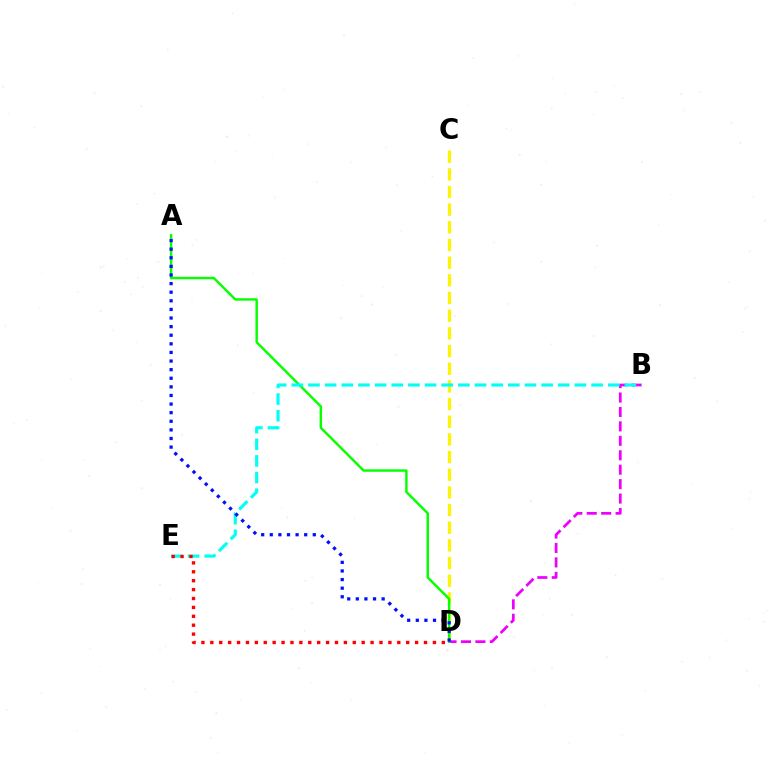{('B', 'D'): [{'color': '#ee00ff', 'line_style': 'dashed', 'thickness': 1.96}], ('C', 'D'): [{'color': '#fcf500', 'line_style': 'dashed', 'thickness': 2.4}], ('A', 'D'): [{'color': '#08ff00', 'line_style': 'solid', 'thickness': 1.75}, {'color': '#0010ff', 'line_style': 'dotted', 'thickness': 2.34}], ('B', 'E'): [{'color': '#00fff6', 'line_style': 'dashed', 'thickness': 2.26}], ('D', 'E'): [{'color': '#ff0000', 'line_style': 'dotted', 'thickness': 2.42}]}